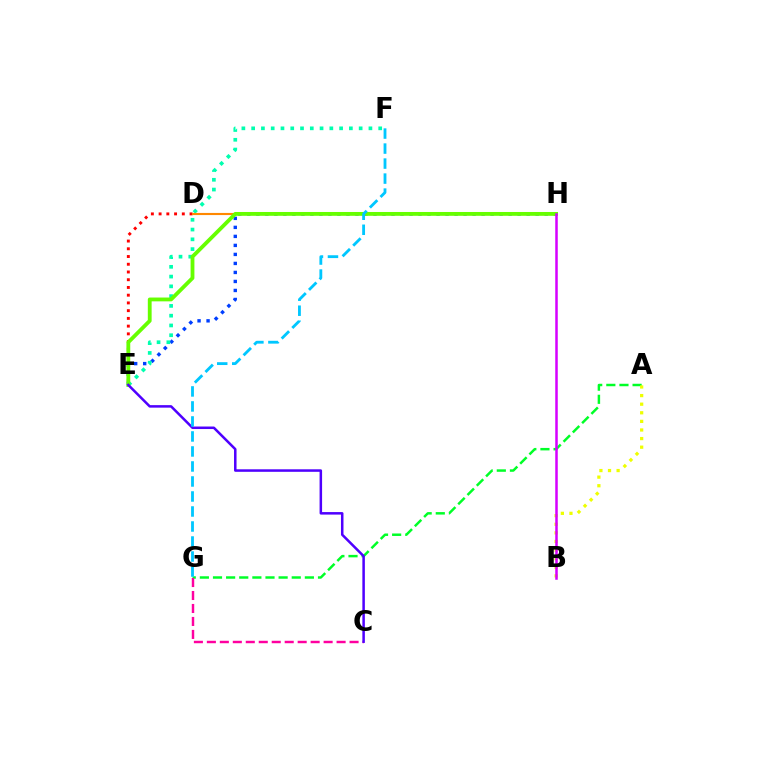{('E', 'H'): [{'color': '#003fff', 'line_style': 'dotted', 'thickness': 2.45}, {'color': '#66ff00', 'line_style': 'solid', 'thickness': 2.75}], ('A', 'G'): [{'color': '#00ff27', 'line_style': 'dashed', 'thickness': 1.78}], ('E', 'F'): [{'color': '#00ffaf', 'line_style': 'dotted', 'thickness': 2.66}], ('D', 'E'): [{'color': '#ff0000', 'line_style': 'dotted', 'thickness': 2.1}], ('D', 'H'): [{'color': '#ff8800', 'line_style': 'solid', 'thickness': 1.54}], ('C', 'G'): [{'color': '#ff00a0', 'line_style': 'dashed', 'thickness': 1.76}], ('A', 'B'): [{'color': '#eeff00', 'line_style': 'dotted', 'thickness': 2.34}], ('C', 'E'): [{'color': '#4f00ff', 'line_style': 'solid', 'thickness': 1.81}], ('F', 'G'): [{'color': '#00c7ff', 'line_style': 'dashed', 'thickness': 2.04}], ('B', 'H'): [{'color': '#d600ff', 'line_style': 'solid', 'thickness': 1.81}]}